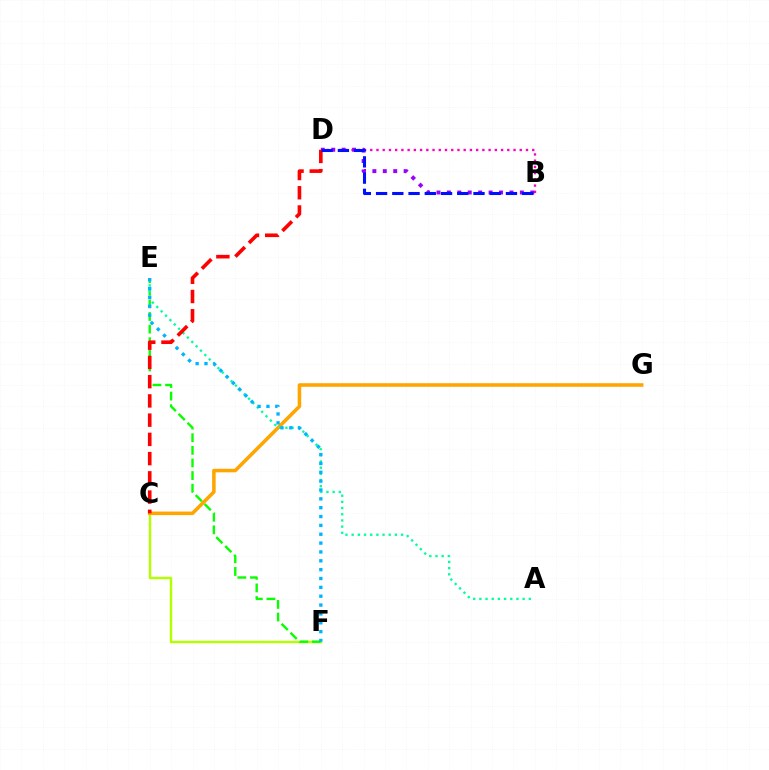{('B', 'D'): [{'color': '#ff00bd', 'line_style': 'dotted', 'thickness': 1.69}, {'color': '#9b00ff', 'line_style': 'dotted', 'thickness': 2.83}, {'color': '#0010ff', 'line_style': 'dashed', 'thickness': 2.21}], ('C', 'F'): [{'color': '#b3ff00', 'line_style': 'solid', 'thickness': 1.75}], ('E', 'F'): [{'color': '#08ff00', 'line_style': 'dashed', 'thickness': 1.71}, {'color': '#00b5ff', 'line_style': 'dotted', 'thickness': 2.41}], ('C', 'G'): [{'color': '#ffa500', 'line_style': 'solid', 'thickness': 2.55}], ('A', 'E'): [{'color': '#00ff9d', 'line_style': 'dotted', 'thickness': 1.68}], ('C', 'D'): [{'color': '#ff0000', 'line_style': 'dashed', 'thickness': 2.61}]}